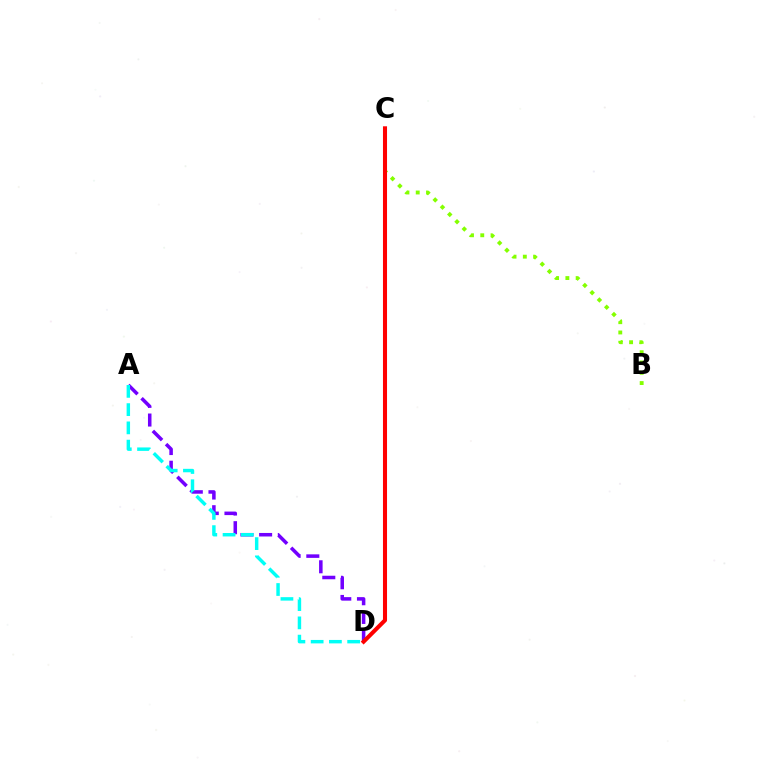{('A', 'D'): [{'color': '#7200ff', 'line_style': 'dashed', 'thickness': 2.54}, {'color': '#00fff6', 'line_style': 'dashed', 'thickness': 2.48}], ('B', 'C'): [{'color': '#84ff00', 'line_style': 'dotted', 'thickness': 2.79}], ('C', 'D'): [{'color': '#ff0000', 'line_style': 'solid', 'thickness': 2.93}]}